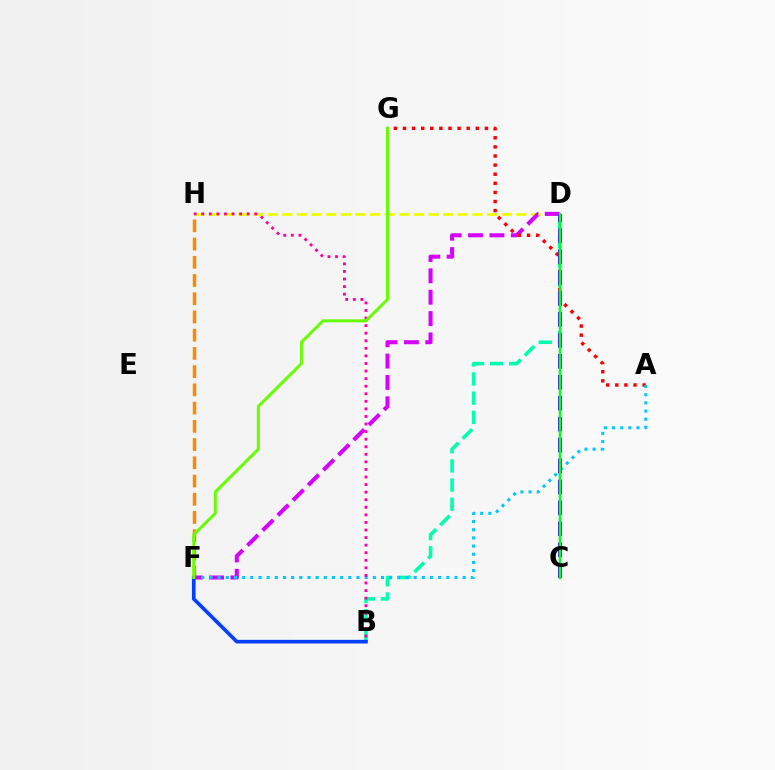{('B', 'D'): [{'color': '#00ffaf', 'line_style': 'dashed', 'thickness': 2.6}], ('D', 'H'): [{'color': '#eeff00', 'line_style': 'dashed', 'thickness': 1.99}], ('F', 'H'): [{'color': '#ff8800', 'line_style': 'dashed', 'thickness': 2.48}], ('D', 'F'): [{'color': '#d600ff', 'line_style': 'dashed', 'thickness': 2.9}], ('A', 'G'): [{'color': '#ff0000', 'line_style': 'dotted', 'thickness': 2.47}], ('A', 'F'): [{'color': '#00c7ff', 'line_style': 'dotted', 'thickness': 2.22}], ('B', 'H'): [{'color': '#ff00a0', 'line_style': 'dotted', 'thickness': 2.06}], ('C', 'D'): [{'color': '#4f00ff', 'line_style': 'dashed', 'thickness': 2.84}, {'color': '#00ff27', 'line_style': 'solid', 'thickness': 1.8}], ('B', 'F'): [{'color': '#003fff', 'line_style': 'solid', 'thickness': 2.61}], ('F', 'G'): [{'color': '#66ff00', 'line_style': 'solid', 'thickness': 2.16}]}